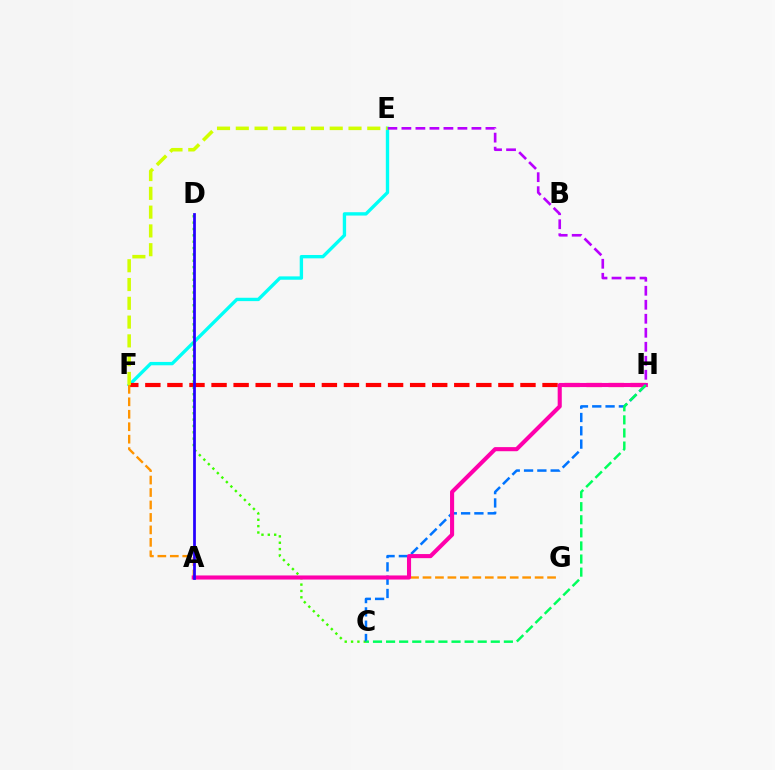{('E', 'F'): [{'color': '#00fff6', 'line_style': 'solid', 'thickness': 2.42}, {'color': '#d1ff00', 'line_style': 'dashed', 'thickness': 2.55}], ('F', 'H'): [{'color': '#ff0000', 'line_style': 'dashed', 'thickness': 3.0}], ('C', 'D'): [{'color': '#3dff00', 'line_style': 'dotted', 'thickness': 1.73}], ('F', 'G'): [{'color': '#ff9400', 'line_style': 'dashed', 'thickness': 1.69}], ('C', 'H'): [{'color': '#0074ff', 'line_style': 'dashed', 'thickness': 1.81}, {'color': '#00ff5c', 'line_style': 'dashed', 'thickness': 1.78}], ('A', 'H'): [{'color': '#ff00ac', 'line_style': 'solid', 'thickness': 2.95}], ('E', 'H'): [{'color': '#b900ff', 'line_style': 'dashed', 'thickness': 1.9}], ('A', 'D'): [{'color': '#2500ff', 'line_style': 'solid', 'thickness': 1.97}]}